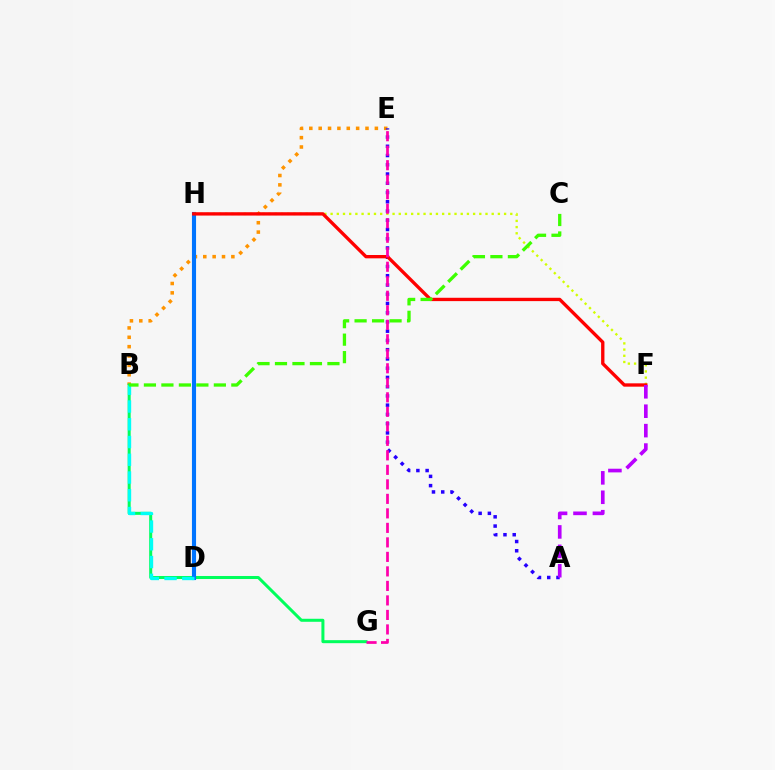{('B', 'E'): [{'color': '#ff9400', 'line_style': 'dotted', 'thickness': 2.54}], ('B', 'G'): [{'color': '#00ff5c', 'line_style': 'solid', 'thickness': 2.17}], ('A', 'E'): [{'color': '#2500ff', 'line_style': 'dotted', 'thickness': 2.51}], ('D', 'H'): [{'color': '#0074ff', 'line_style': 'solid', 'thickness': 2.97}], ('F', 'H'): [{'color': '#d1ff00', 'line_style': 'dotted', 'thickness': 1.68}, {'color': '#ff0000', 'line_style': 'solid', 'thickness': 2.4}], ('B', 'D'): [{'color': '#00fff6', 'line_style': 'dashed', 'thickness': 2.41}], ('E', 'G'): [{'color': '#ff00ac', 'line_style': 'dashed', 'thickness': 1.97}], ('B', 'C'): [{'color': '#3dff00', 'line_style': 'dashed', 'thickness': 2.38}], ('A', 'F'): [{'color': '#b900ff', 'line_style': 'dashed', 'thickness': 2.64}]}